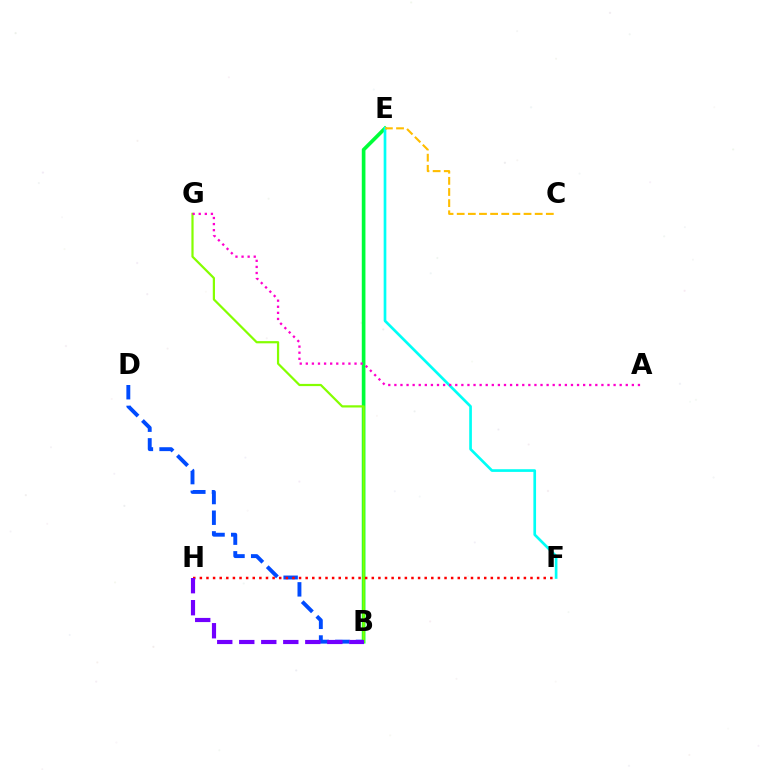{('B', 'E'): [{'color': '#00ff39', 'line_style': 'solid', 'thickness': 2.64}], ('B', 'D'): [{'color': '#004bff', 'line_style': 'dashed', 'thickness': 2.81}], ('E', 'F'): [{'color': '#00fff6', 'line_style': 'solid', 'thickness': 1.93}], ('B', 'G'): [{'color': '#84ff00', 'line_style': 'solid', 'thickness': 1.59}], ('F', 'H'): [{'color': '#ff0000', 'line_style': 'dotted', 'thickness': 1.8}], ('B', 'H'): [{'color': '#7200ff', 'line_style': 'dashed', 'thickness': 2.99}], ('A', 'G'): [{'color': '#ff00cf', 'line_style': 'dotted', 'thickness': 1.65}], ('C', 'E'): [{'color': '#ffbd00', 'line_style': 'dashed', 'thickness': 1.51}]}